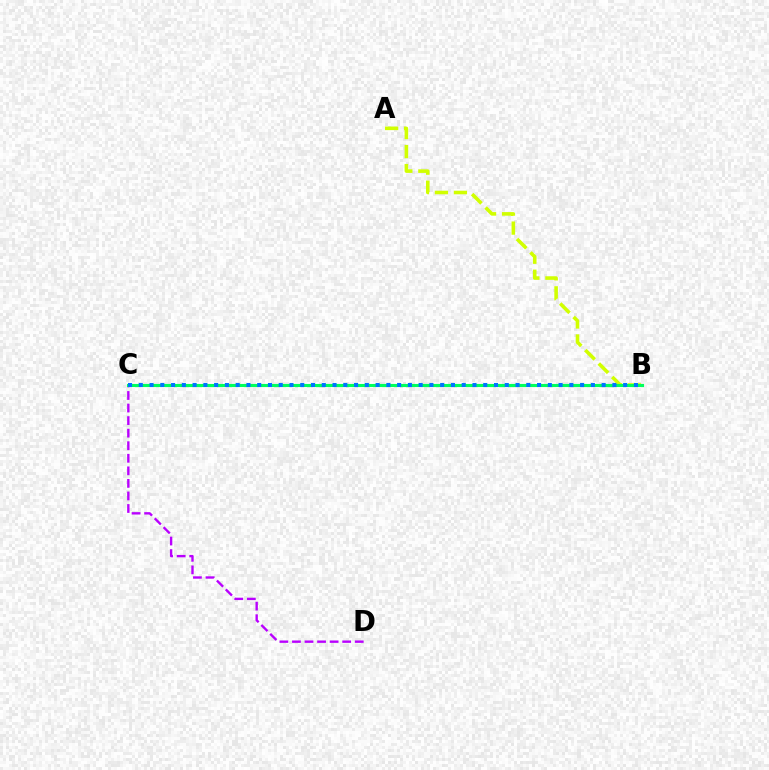{('A', 'B'): [{'color': '#d1ff00', 'line_style': 'dashed', 'thickness': 2.58}], ('C', 'D'): [{'color': '#b900ff', 'line_style': 'dashed', 'thickness': 1.71}], ('B', 'C'): [{'color': '#ff0000', 'line_style': 'solid', 'thickness': 1.93}, {'color': '#00ff5c', 'line_style': 'solid', 'thickness': 2.24}, {'color': '#0074ff', 'line_style': 'dotted', 'thickness': 2.92}]}